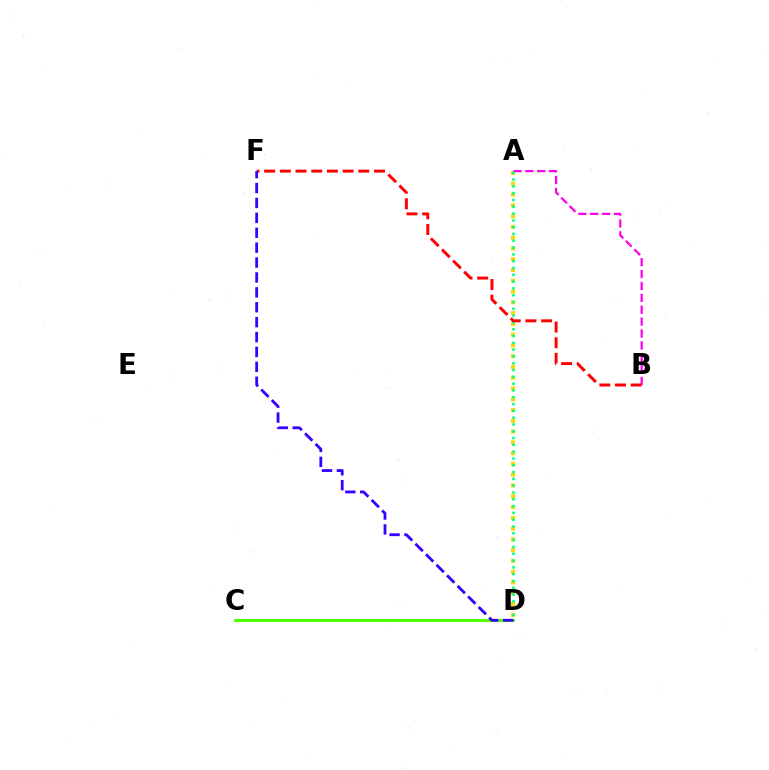{('A', 'D'): [{'color': '#ffd500', 'line_style': 'dotted', 'thickness': 2.93}, {'color': '#00ff86', 'line_style': 'dotted', 'thickness': 1.85}], ('A', 'B'): [{'color': '#ff00ed', 'line_style': 'dashed', 'thickness': 1.61}], ('C', 'D'): [{'color': '#009eff', 'line_style': 'solid', 'thickness': 2.16}, {'color': '#4fff00', 'line_style': 'solid', 'thickness': 2.17}], ('B', 'F'): [{'color': '#ff0000', 'line_style': 'dashed', 'thickness': 2.13}], ('D', 'F'): [{'color': '#3700ff', 'line_style': 'dashed', 'thickness': 2.02}]}